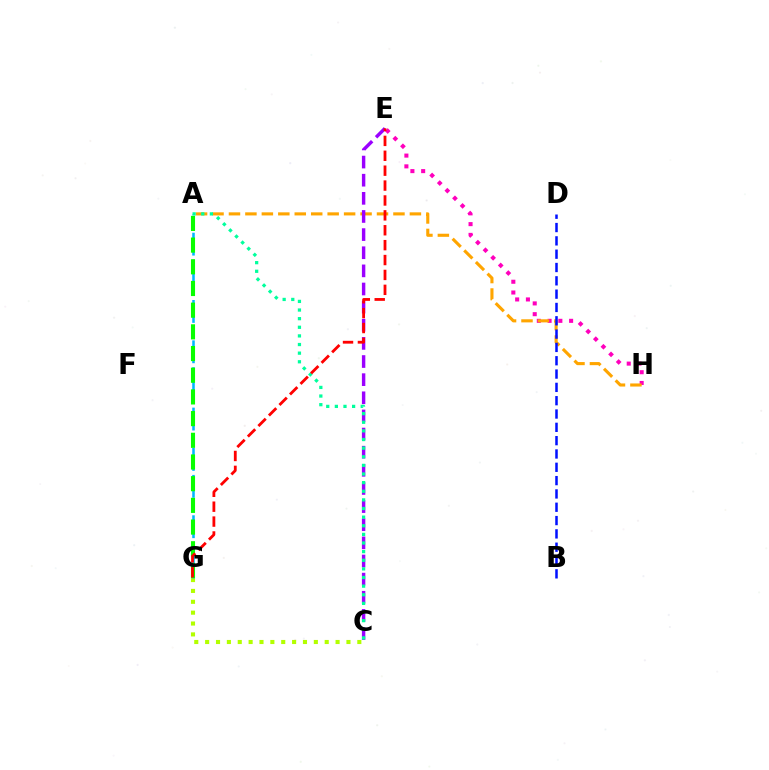{('E', 'H'): [{'color': '#ff00bd', 'line_style': 'dotted', 'thickness': 2.92}], ('A', 'H'): [{'color': '#ffa500', 'line_style': 'dashed', 'thickness': 2.23}], ('C', 'E'): [{'color': '#9b00ff', 'line_style': 'dashed', 'thickness': 2.46}], ('C', 'G'): [{'color': '#b3ff00', 'line_style': 'dotted', 'thickness': 2.95}], ('A', 'G'): [{'color': '#00b5ff', 'line_style': 'dashed', 'thickness': 1.83}, {'color': '#08ff00', 'line_style': 'dashed', 'thickness': 2.95}], ('B', 'D'): [{'color': '#0010ff', 'line_style': 'dashed', 'thickness': 1.81}], ('A', 'C'): [{'color': '#00ff9d', 'line_style': 'dotted', 'thickness': 2.34}], ('E', 'G'): [{'color': '#ff0000', 'line_style': 'dashed', 'thickness': 2.02}]}